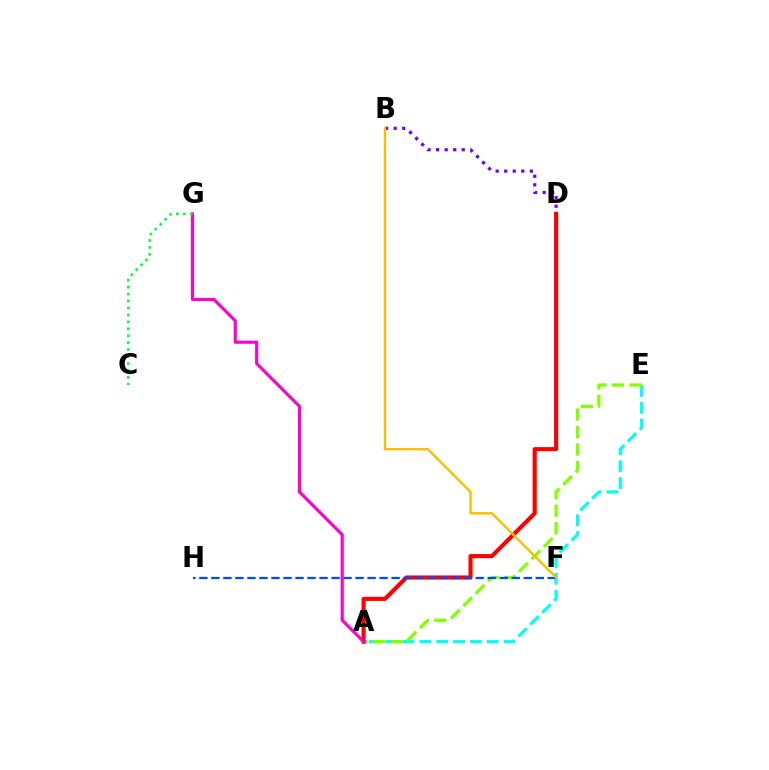{('A', 'E'): [{'color': '#00fff6', 'line_style': 'dashed', 'thickness': 2.29}, {'color': '#84ff00', 'line_style': 'dashed', 'thickness': 2.38}], ('B', 'D'): [{'color': '#7200ff', 'line_style': 'dotted', 'thickness': 2.32}], ('A', 'D'): [{'color': '#ff0000', 'line_style': 'solid', 'thickness': 2.97}], ('F', 'H'): [{'color': '#004bff', 'line_style': 'dashed', 'thickness': 1.63}], ('B', 'F'): [{'color': '#ffbd00', 'line_style': 'solid', 'thickness': 1.72}], ('A', 'G'): [{'color': '#ff00cf', 'line_style': 'solid', 'thickness': 2.25}], ('C', 'G'): [{'color': '#00ff39', 'line_style': 'dotted', 'thickness': 1.89}]}